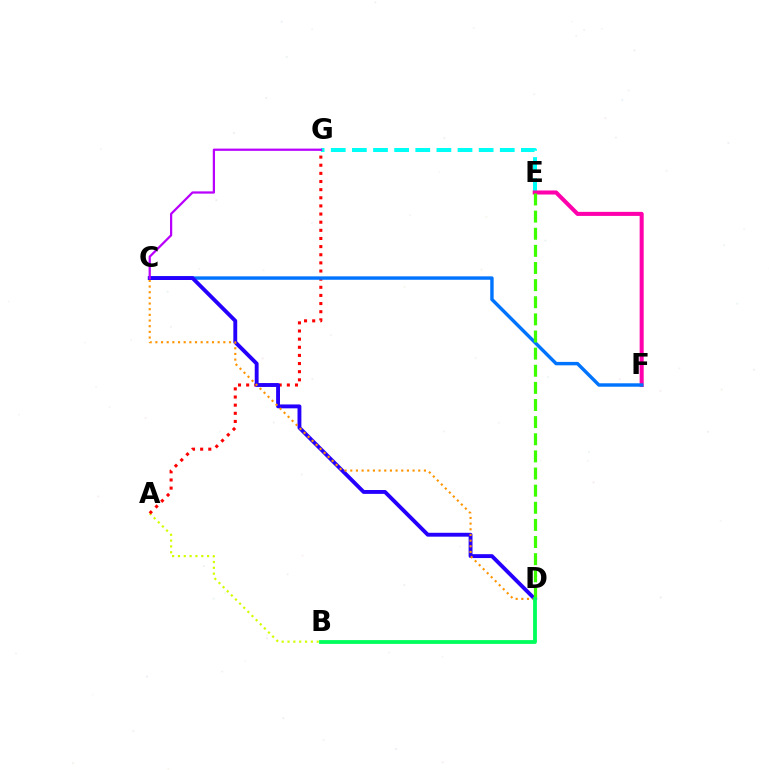{('E', 'G'): [{'color': '#00fff6', 'line_style': 'dashed', 'thickness': 2.87}], ('A', 'B'): [{'color': '#d1ff00', 'line_style': 'dotted', 'thickness': 1.59}], ('A', 'G'): [{'color': '#ff0000', 'line_style': 'dotted', 'thickness': 2.21}], ('E', 'F'): [{'color': '#ff00ac', 'line_style': 'solid', 'thickness': 2.92}], ('C', 'F'): [{'color': '#0074ff', 'line_style': 'solid', 'thickness': 2.46}], ('C', 'D'): [{'color': '#2500ff', 'line_style': 'solid', 'thickness': 2.79}, {'color': '#ff9400', 'line_style': 'dotted', 'thickness': 1.54}], ('D', 'E'): [{'color': '#3dff00', 'line_style': 'dashed', 'thickness': 2.33}], ('B', 'D'): [{'color': '#00ff5c', 'line_style': 'solid', 'thickness': 2.73}], ('C', 'G'): [{'color': '#b900ff', 'line_style': 'solid', 'thickness': 1.62}]}